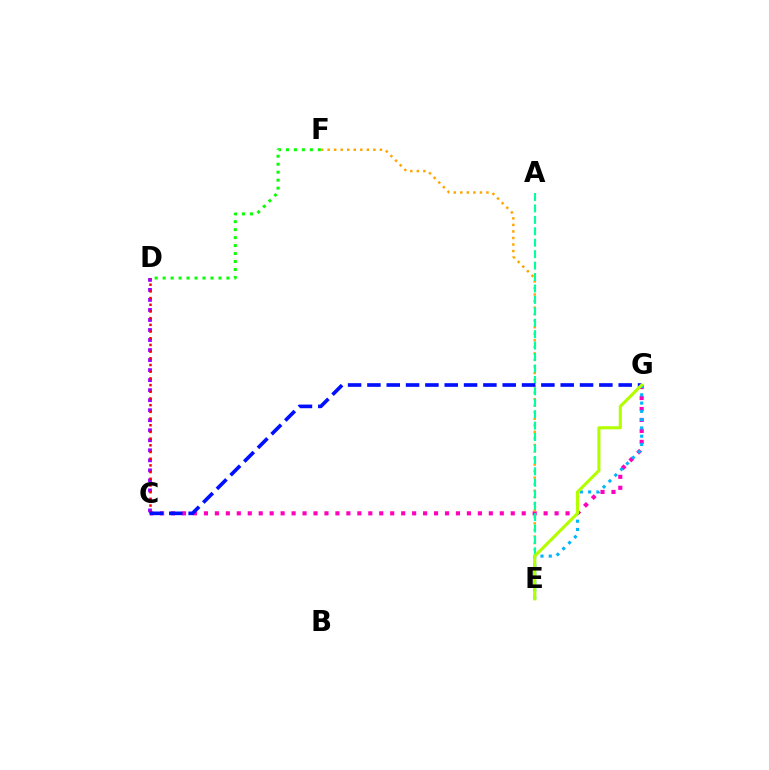{('C', 'G'): [{'color': '#ff00bd', 'line_style': 'dotted', 'thickness': 2.98}, {'color': '#0010ff', 'line_style': 'dashed', 'thickness': 2.63}], ('E', 'F'): [{'color': '#ffa500', 'line_style': 'dotted', 'thickness': 1.78}], ('C', 'D'): [{'color': '#9b00ff', 'line_style': 'dotted', 'thickness': 2.72}, {'color': '#ff0000', 'line_style': 'dotted', 'thickness': 1.82}], ('E', 'G'): [{'color': '#00b5ff', 'line_style': 'dotted', 'thickness': 2.25}, {'color': '#b3ff00', 'line_style': 'solid', 'thickness': 2.23}], ('D', 'F'): [{'color': '#08ff00', 'line_style': 'dotted', 'thickness': 2.17}], ('A', 'E'): [{'color': '#00ff9d', 'line_style': 'dashed', 'thickness': 1.55}]}